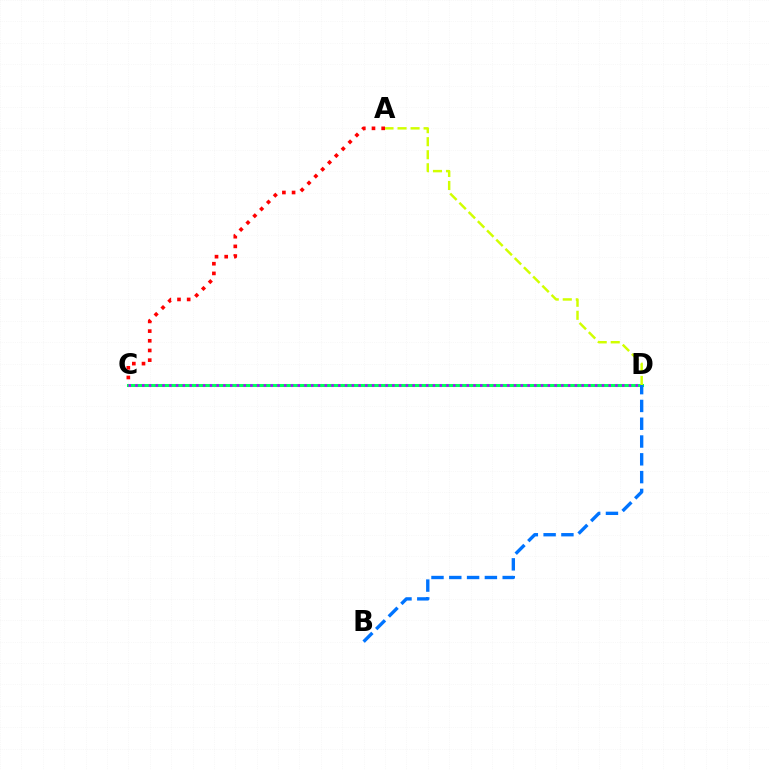{('C', 'D'): [{'color': '#00ff5c', 'line_style': 'solid', 'thickness': 2.19}, {'color': '#b900ff', 'line_style': 'dotted', 'thickness': 1.84}], ('A', 'C'): [{'color': '#ff0000', 'line_style': 'dotted', 'thickness': 2.63}], ('B', 'D'): [{'color': '#0074ff', 'line_style': 'dashed', 'thickness': 2.42}], ('A', 'D'): [{'color': '#d1ff00', 'line_style': 'dashed', 'thickness': 1.77}]}